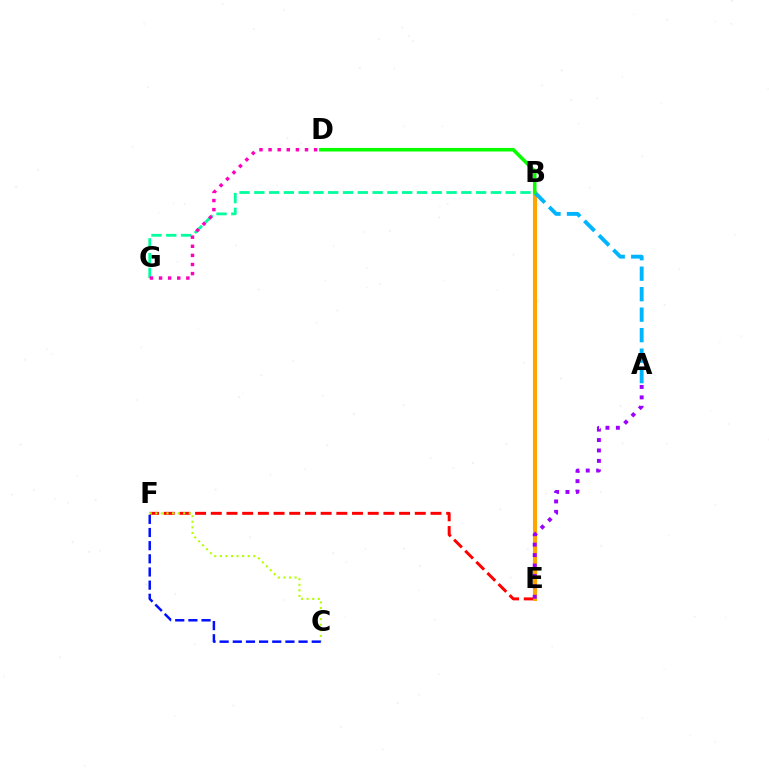{('B', 'G'): [{'color': '#00ff9d', 'line_style': 'dashed', 'thickness': 2.01}], ('E', 'F'): [{'color': '#ff0000', 'line_style': 'dashed', 'thickness': 2.13}], ('B', 'E'): [{'color': '#ffa500', 'line_style': 'solid', 'thickness': 2.96}], ('A', 'B'): [{'color': '#00b5ff', 'line_style': 'dashed', 'thickness': 2.78}], ('C', 'F'): [{'color': '#b3ff00', 'line_style': 'dotted', 'thickness': 1.51}, {'color': '#0010ff', 'line_style': 'dashed', 'thickness': 1.79}], ('A', 'E'): [{'color': '#9b00ff', 'line_style': 'dotted', 'thickness': 2.83}], ('D', 'G'): [{'color': '#ff00bd', 'line_style': 'dotted', 'thickness': 2.47}], ('B', 'D'): [{'color': '#08ff00', 'line_style': 'solid', 'thickness': 2.55}]}